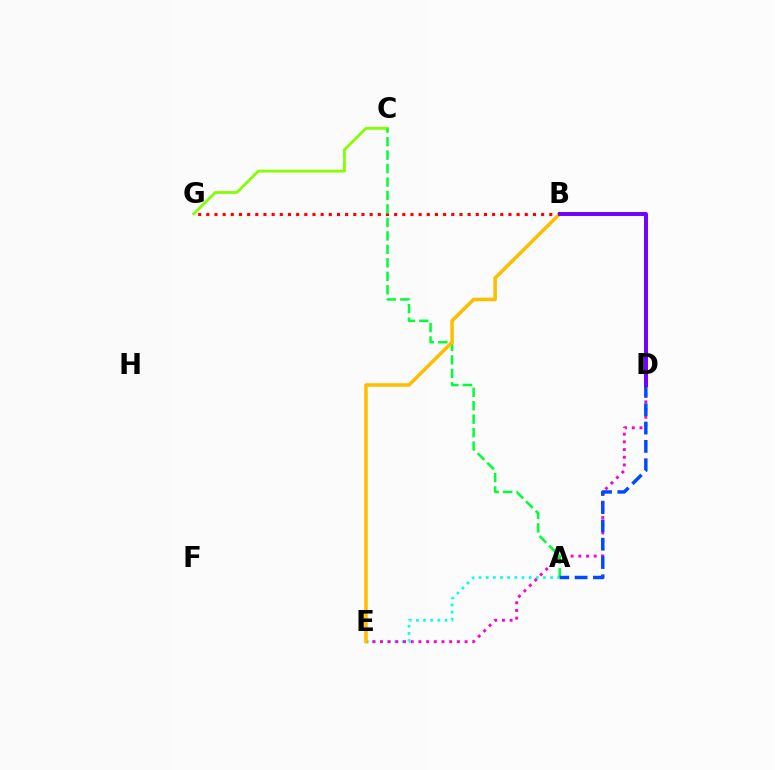{('B', 'G'): [{'color': '#ff0000', 'line_style': 'dotted', 'thickness': 2.22}], ('A', 'E'): [{'color': '#00fff6', 'line_style': 'dotted', 'thickness': 1.94}], ('D', 'E'): [{'color': '#ff00cf', 'line_style': 'dotted', 'thickness': 2.09}], ('C', 'G'): [{'color': '#84ff00', 'line_style': 'solid', 'thickness': 2.0}], ('A', 'C'): [{'color': '#00ff39', 'line_style': 'dashed', 'thickness': 1.83}], ('A', 'D'): [{'color': '#004bff', 'line_style': 'dashed', 'thickness': 2.49}], ('B', 'E'): [{'color': '#ffbd00', 'line_style': 'solid', 'thickness': 2.54}], ('B', 'D'): [{'color': '#7200ff', 'line_style': 'solid', 'thickness': 2.84}]}